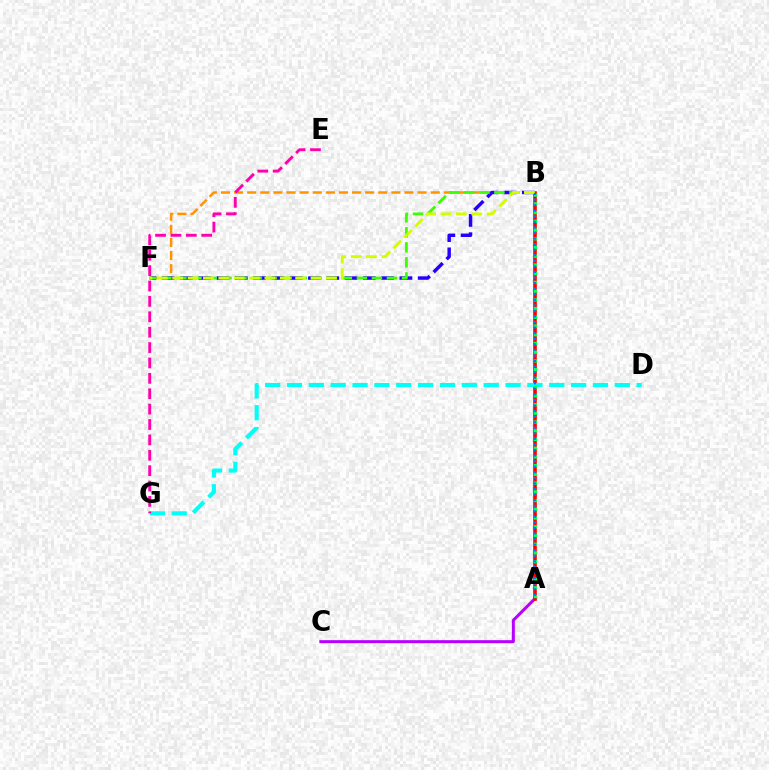{('A', 'C'): [{'color': '#b900ff', 'line_style': 'solid', 'thickness': 2.16}], ('A', 'B'): [{'color': '#ff0000', 'line_style': 'solid', 'thickness': 2.61}, {'color': '#00ff5c', 'line_style': 'dotted', 'thickness': 2.37}, {'color': '#0074ff', 'line_style': 'dotted', 'thickness': 1.51}], ('D', 'G'): [{'color': '#00fff6', 'line_style': 'dashed', 'thickness': 2.97}], ('B', 'F'): [{'color': '#ff9400', 'line_style': 'dashed', 'thickness': 1.78}, {'color': '#2500ff', 'line_style': 'dashed', 'thickness': 2.49}, {'color': '#3dff00', 'line_style': 'dashed', 'thickness': 2.04}, {'color': '#d1ff00', 'line_style': 'dashed', 'thickness': 2.09}], ('E', 'G'): [{'color': '#ff00ac', 'line_style': 'dashed', 'thickness': 2.09}]}